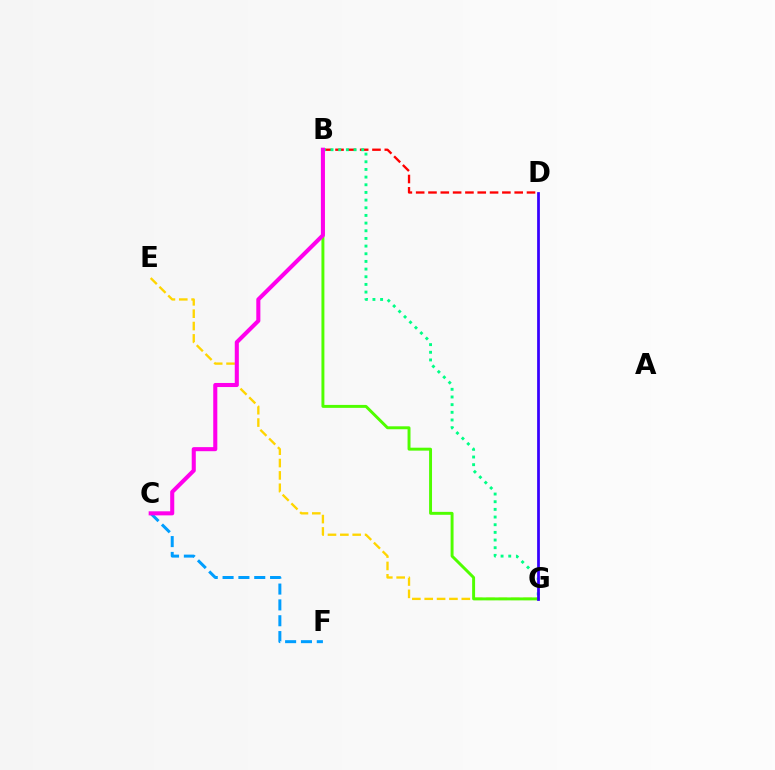{('B', 'D'): [{'color': '#ff0000', 'line_style': 'dashed', 'thickness': 1.67}], ('E', 'G'): [{'color': '#ffd500', 'line_style': 'dashed', 'thickness': 1.68}], ('B', 'G'): [{'color': '#4fff00', 'line_style': 'solid', 'thickness': 2.12}, {'color': '#00ff86', 'line_style': 'dotted', 'thickness': 2.08}], ('D', 'G'): [{'color': '#3700ff', 'line_style': 'solid', 'thickness': 1.98}], ('C', 'F'): [{'color': '#009eff', 'line_style': 'dashed', 'thickness': 2.15}], ('B', 'C'): [{'color': '#ff00ed', 'line_style': 'solid', 'thickness': 2.93}]}